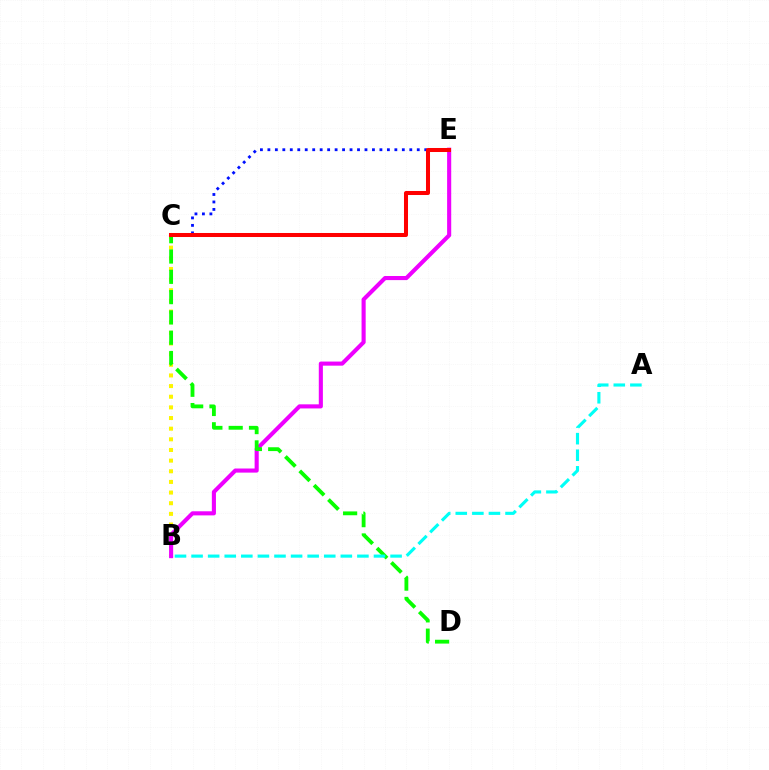{('B', 'C'): [{'color': '#fcf500', 'line_style': 'dotted', 'thickness': 2.89}], ('B', 'E'): [{'color': '#ee00ff', 'line_style': 'solid', 'thickness': 2.95}], ('C', 'E'): [{'color': '#0010ff', 'line_style': 'dotted', 'thickness': 2.03}, {'color': '#ff0000', 'line_style': 'solid', 'thickness': 2.9}], ('C', 'D'): [{'color': '#08ff00', 'line_style': 'dashed', 'thickness': 2.76}], ('A', 'B'): [{'color': '#00fff6', 'line_style': 'dashed', 'thickness': 2.25}]}